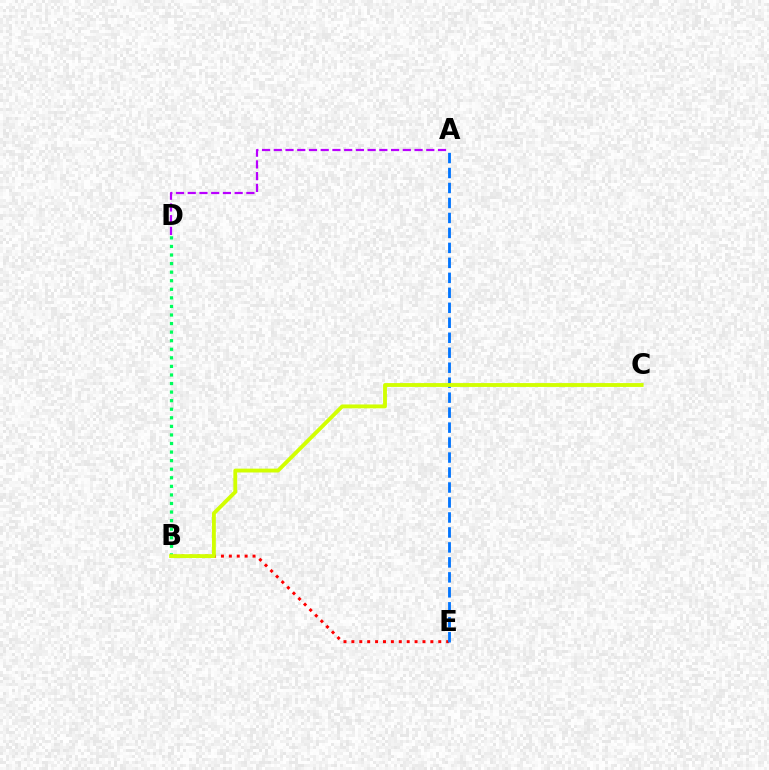{('B', 'E'): [{'color': '#ff0000', 'line_style': 'dotted', 'thickness': 2.15}], ('B', 'D'): [{'color': '#00ff5c', 'line_style': 'dotted', 'thickness': 2.33}], ('A', 'E'): [{'color': '#0074ff', 'line_style': 'dashed', 'thickness': 2.03}], ('A', 'D'): [{'color': '#b900ff', 'line_style': 'dashed', 'thickness': 1.59}], ('B', 'C'): [{'color': '#d1ff00', 'line_style': 'solid', 'thickness': 2.78}]}